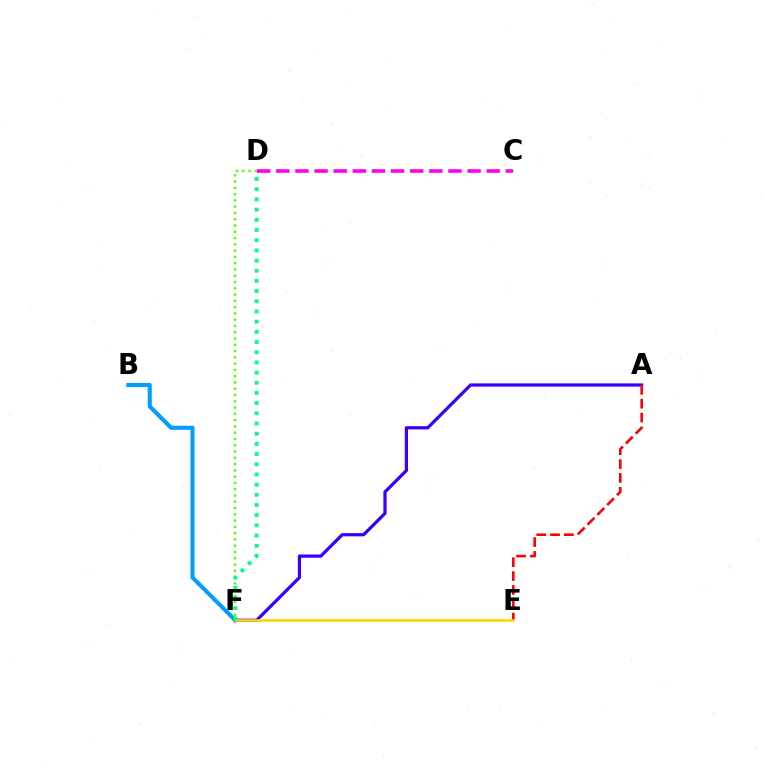{('B', 'F'): [{'color': '#009eff', 'line_style': 'solid', 'thickness': 2.94}], ('D', 'F'): [{'color': '#4fff00', 'line_style': 'dotted', 'thickness': 1.71}, {'color': '#00ff86', 'line_style': 'dotted', 'thickness': 2.77}], ('A', 'F'): [{'color': '#3700ff', 'line_style': 'solid', 'thickness': 2.32}], ('A', 'E'): [{'color': '#ff0000', 'line_style': 'dashed', 'thickness': 1.88}], ('E', 'F'): [{'color': '#ffd500', 'line_style': 'solid', 'thickness': 1.91}], ('C', 'D'): [{'color': '#ff00ed', 'line_style': 'dashed', 'thickness': 2.6}]}